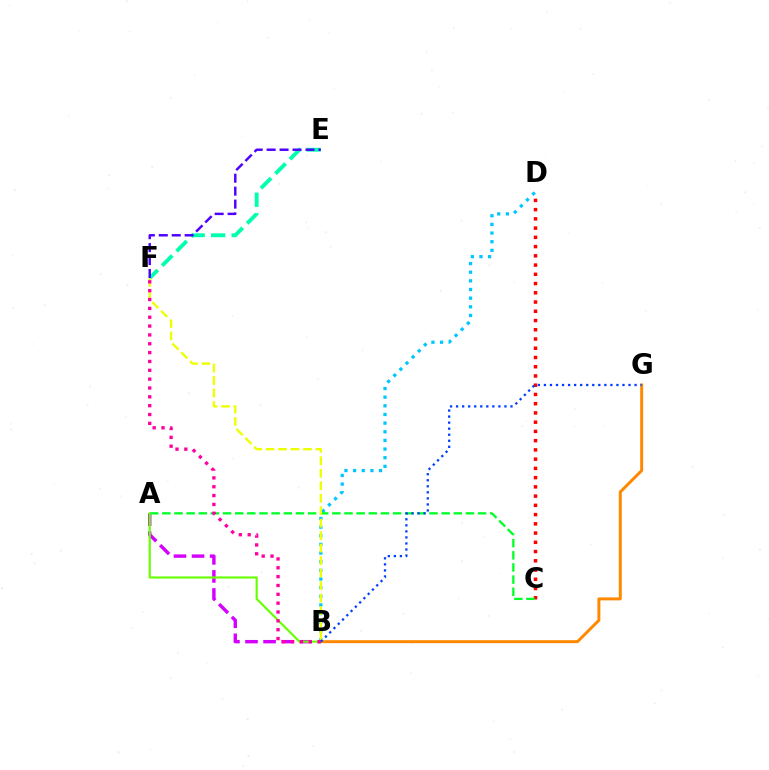{('A', 'B'): [{'color': '#d600ff', 'line_style': 'dashed', 'thickness': 2.45}, {'color': '#66ff00', 'line_style': 'solid', 'thickness': 1.55}], ('B', 'D'): [{'color': '#00c7ff', 'line_style': 'dotted', 'thickness': 2.35}], ('C', 'D'): [{'color': '#ff0000', 'line_style': 'dotted', 'thickness': 2.51}], ('E', 'F'): [{'color': '#00ffaf', 'line_style': 'dashed', 'thickness': 2.78}, {'color': '#4f00ff', 'line_style': 'dashed', 'thickness': 1.76}], ('A', 'C'): [{'color': '#00ff27', 'line_style': 'dashed', 'thickness': 1.65}], ('B', 'G'): [{'color': '#ff8800', 'line_style': 'solid', 'thickness': 2.13}, {'color': '#003fff', 'line_style': 'dotted', 'thickness': 1.64}], ('B', 'F'): [{'color': '#eeff00', 'line_style': 'dashed', 'thickness': 1.69}, {'color': '#ff00a0', 'line_style': 'dotted', 'thickness': 2.4}]}